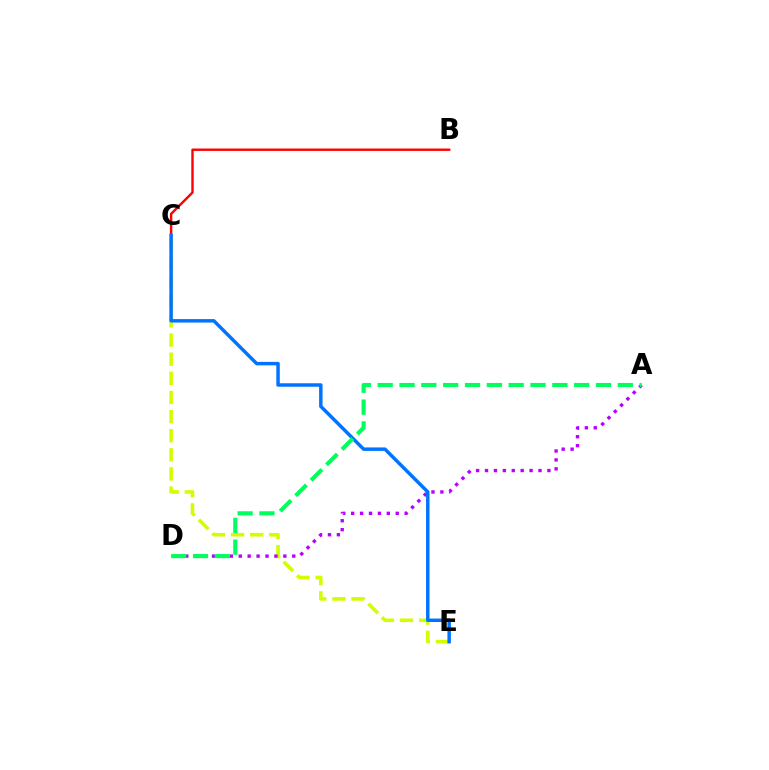{('B', 'C'): [{'color': '#ff0000', 'line_style': 'solid', 'thickness': 1.73}], ('C', 'E'): [{'color': '#d1ff00', 'line_style': 'dashed', 'thickness': 2.6}, {'color': '#0074ff', 'line_style': 'solid', 'thickness': 2.5}], ('A', 'D'): [{'color': '#b900ff', 'line_style': 'dotted', 'thickness': 2.42}, {'color': '#00ff5c', 'line_style': 'dashed', 'thickness': 2.97}]}